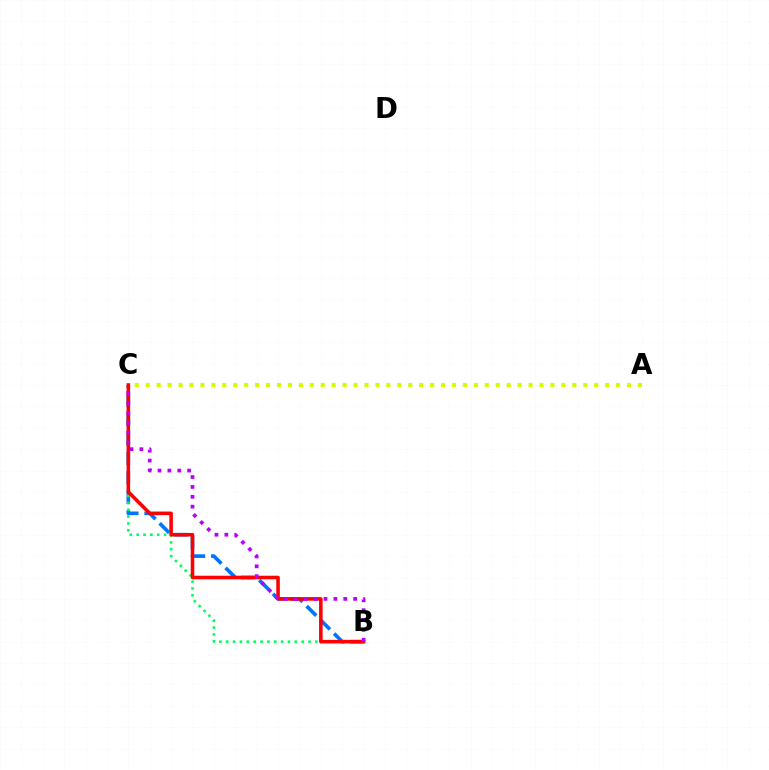{('B', 'C'): [{'color': '#0074ff', 'line_style': 'dashed', 'thickness': 2.63}, {'color': '#00ff5c', 'line_style': 'dotted', 'thickness': 1.86}, {'color': '#ff0000', 'line_style': 'solid', 'thickness': 2.56}, {'color': '#b900ff', 'line_style': 'dotted', 'thickness': 2.68}], ('A', 'C'): [{'color': '#d1ff00', 'line_style': 'dotted', 'thickness': 2.97}]}